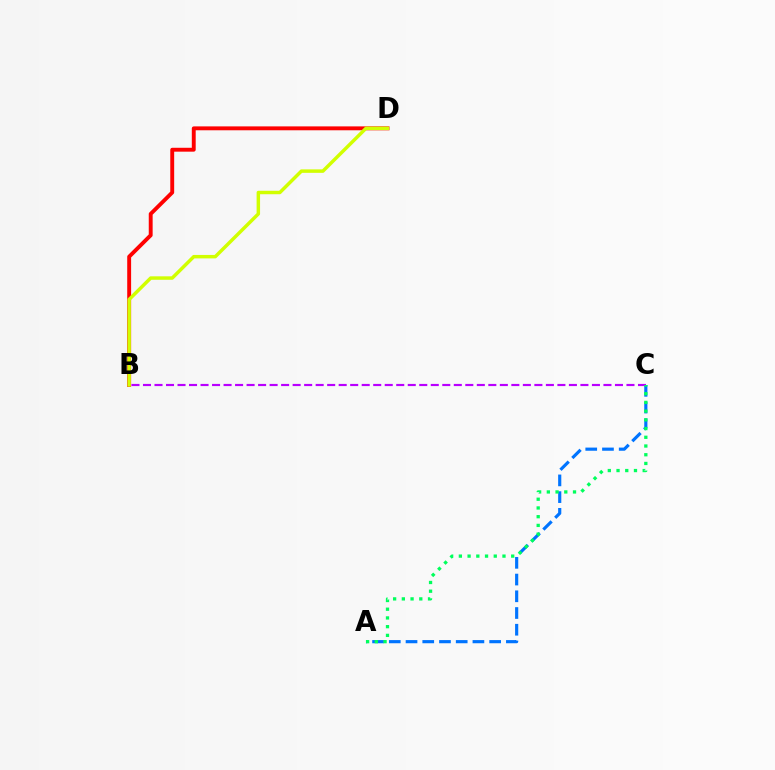{('B', 'D'): [{'color': '#ff0000', 'line_style': 'solid', 'thickness': 2.8}, {'color': '#d1ff00', 'line_style': 'solid', 'thickness': 2.49}], ('A', 'C'): [{'color': '#0074ff', 'line_style': 'dashed', 'thickness': 2.27}, {'color': '#00ff5c', 'line_style': 'dotted', 'thickness': 2.37}], ('B', 'C'): [{'color': '#b900ff', 'line_style': 'dashed', 'thickness': 1.56}]}